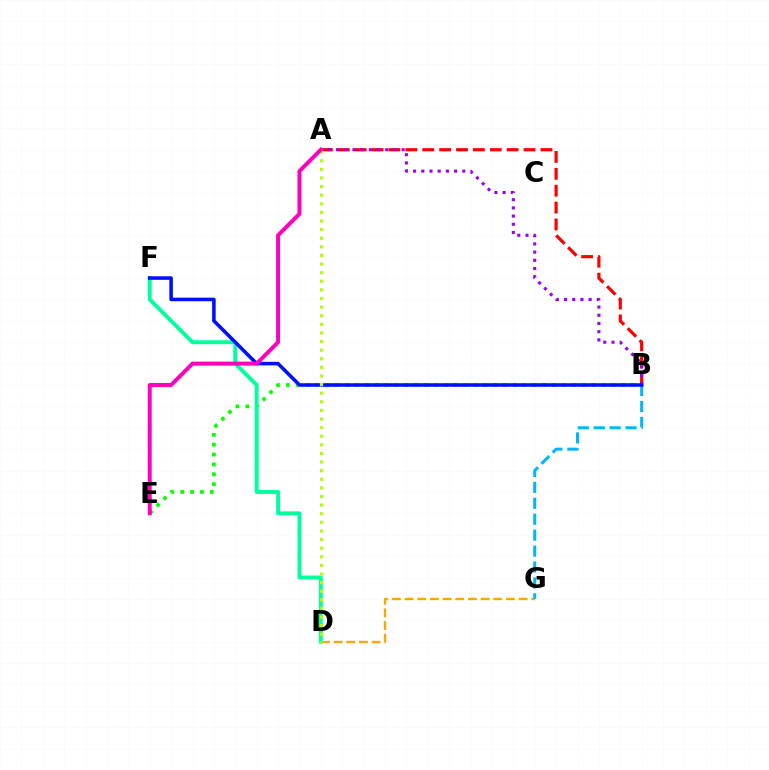{('A', 'B'): [{'color': '#ff0000', 'line_style': 'dashed', 'thickness': 2.29}, {'color': '#9b00ff', 'line_style': 'dotted', 'thickness': 2.23}], ('D', 'G'): [{'color': '#ffa500', 'line_style': 'dashed', 'thickness': 1.72}], ('B', 'G'): [{'color': '#00b5ff', 'line_style': 'dashed', 'thickness': 2.16}], ('B', 'E'): [{'color': '#08ff00', 'line_style': 'dotted', 'thickness': 2.68}], ('D', 'F'): [{'color': '#00ff9d', 'line_style': 'solid', 'thickness': 2.82}], ('B', 'F'): [{'color': '#0010ff', 'line_style': 'solid', 'thickness': 2.57}], ('A', 'D'): [{'color': '#b3ff00', 'line_style': 'dotted', 'thickness': 2.34}], ('A', 'E'): [{'color': '#ff00bd', 'line_style': 'solid', 'thickness': 2.86}]}